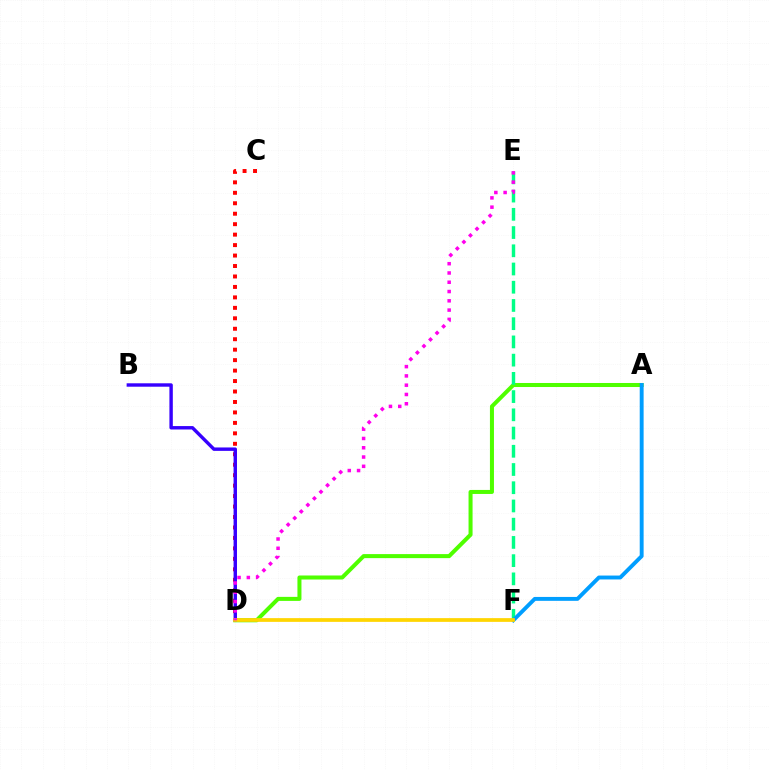{('A', 'D'): [{'color': '#4fff00', 'line_style': 'solid', 'thickness': 2.9}], ('E', 'F'): [{'color': '#00ff86', 'line_style': 'dashed', 'thickness': 2.48}], ('C', 'D'): [{'color': '#ff0000', 'line_style': 'dotted', 'thickness': 2.84}], ('A', 'F'): [{'color': '#009eff', 'line_style': 'solid', 'thickness': 2.81}], ('B', 'D'): [{'color': '#3700ff', 'line_style': 'solid', 'thickness': 2.46}], ('D', 'F'): [{'color': '#ffd500', 'line_style': 'solid', 'thickness': 2.69}], ('D', 'E'): [{'color': '#ff00ed', 'line_style': 'dotted', 'thickness': 2.52}]}